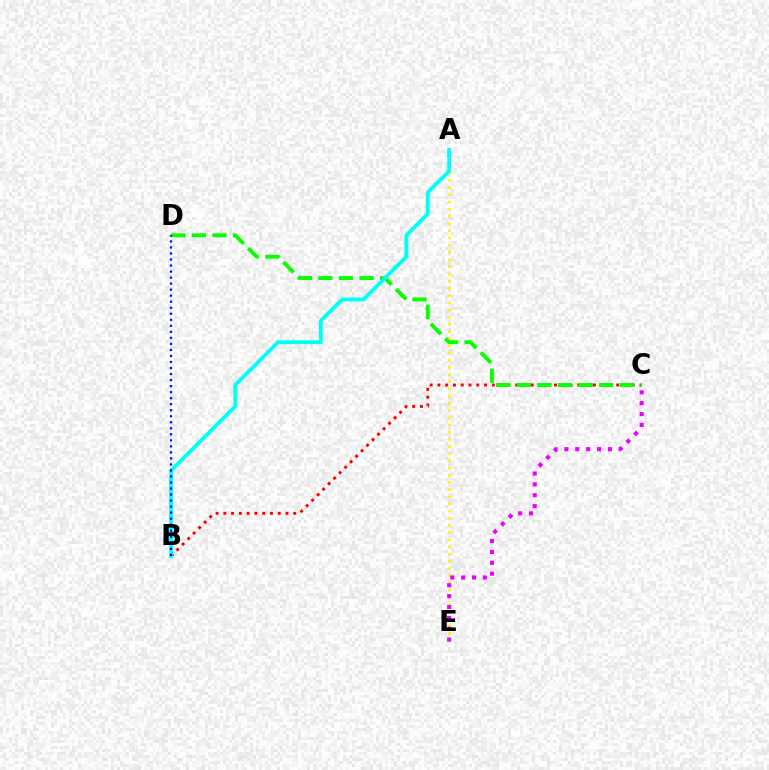{('A', 'E'): [{'color': '#fcf500', 'line_style': 'dotted', 'thickness': 1.95}], ('C', 'E'): [{'color': '#ee00ff', 'line_style': 'dotted', 'thickness': 2.95}], ('B', 'C'): [{'color': '#ff0000', 'line_style': 'dotted', 'thickness': 2.11}], ('C', 'D'): [{'color': '#08ff00', 'line_style': 'dashed', 'thickness': 2.8}], ('A', 'B'): [{'color': '#00fff6', 'line_style': 'solid', 'thickness': 2.76}], ('B', 'D'): [{'color': '#0010ff', 'line_style': 'dotted', 'thickness': 1.64}]}